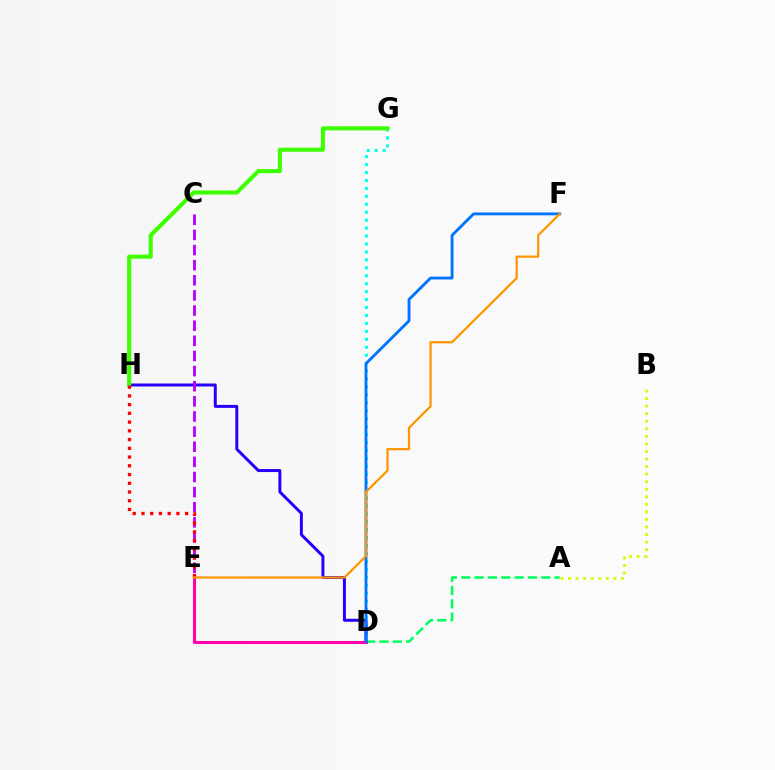{('D', 'G'): [{'color': '#00fff6', 'line_style': 'dotted', 'thickness': 2.16}], ('A', 'D'): [{'color': '#00ff5c', 'line_style': 'dashed', 'thickness': 1.81}], ('D', 'H'): [{'color': '#2500ff', 'line_style': 'solid', 'thickness': 2.15}], ('D', 'E'): [{'color': '#ff00ac', 'line_style': 'solid', 'thickness': 2.19}], ('A', 'B'): [{'color': '#d1ff00', 'line_style': 'dotted', 'thickness': 2.05}], ('C', 'E'): [{'color': '#b900ff', 'line_style': 'dashed', 'thickness': 2.06}], ('G', 'H'): [{'color': '#3dff00', 'line_style': 'solid', 'thickness': 2.94}], ('E', 'H'): [{'color': '#ff0000', 'line_style': 'dotted', 'thickness': 2.37}], ('D', 'F'): [{'color': '#0074ff', 'line_style': 'solid', 'thickness': 2.06}], ('E', 'F'): [{'color': '#ff9400', 'line_style': 'solid', 'thickness': 1.6}]}